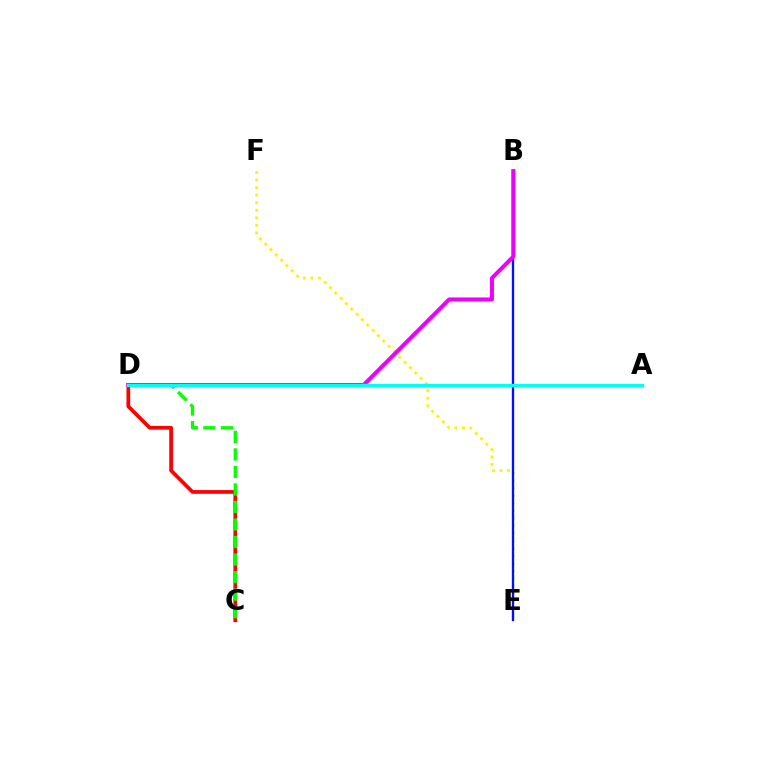{('E', 'F'): [{'color': '#fcf500', 'line_style': 'dotted', 'thickness': 2.05}], ('C', 'D'): [{'color': '#ff0000', 'line_style': 'solid', 'thickness': 2.68}, {'color': '#08ff00', 'line_style': 'dashed', 'thickness': 2.38}], ('B', 'E'): [{'color': '#0010ff', 'line_style': 'solid', 'thickness': 1.68}], ('B', 'D'): [{'color': '#ee00ff', 'line_style': 'solid', 'thickness': 2.9}], ('A', 'D'): [{'color': '#00fff6', 'line_style': 'solid', 'thickness': 2.42}]}